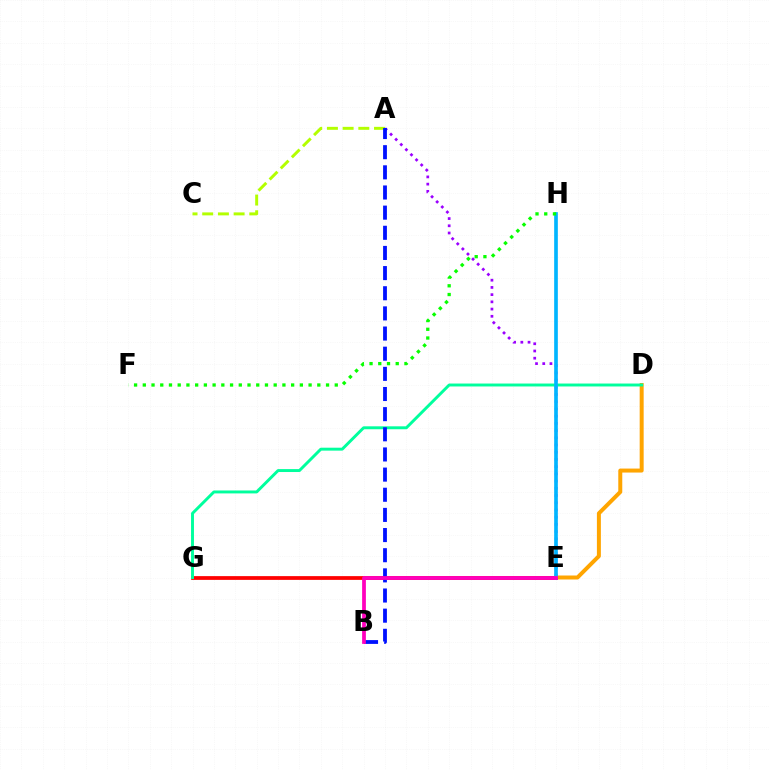{('E', 'G'): [{'color': '#ff0000', 'line_style': 'solid', 'thickness': 2.7}], ('A', 'E'): [{'color': '#9b00ff', 'line_style': 'dotted', 'thickness': 1.96}], ('A', 'C'): [{'color': '#b3ff00', 'line_style': 'dashed', 'thickness': 2.13}], ('D', 'E'): [{'color': '#ffa500', 'line_style': 'solid', 'thickness': 2.87}], ('D', 'G'): [{'color': '#00ff9d', 'line_style': 'solid', 'thickness': 2.11}], ('A', 'B'): [{'color': '#0010ff', 'line_style': 'dashed', 'thickness': 2.74}], ('E', 'H'): [{'color': '#00b5ff', 'line_style': 'solid', 'thickness': 2.64}], ('F', 'H'): [{'color': '#08ff00', 'line_style': 'dotted', 'thickness': 2.37}], ('B', 'E'): [{'color': '#ff00bd', 'line_style': 'solid', 'thickness': 2.71}]}